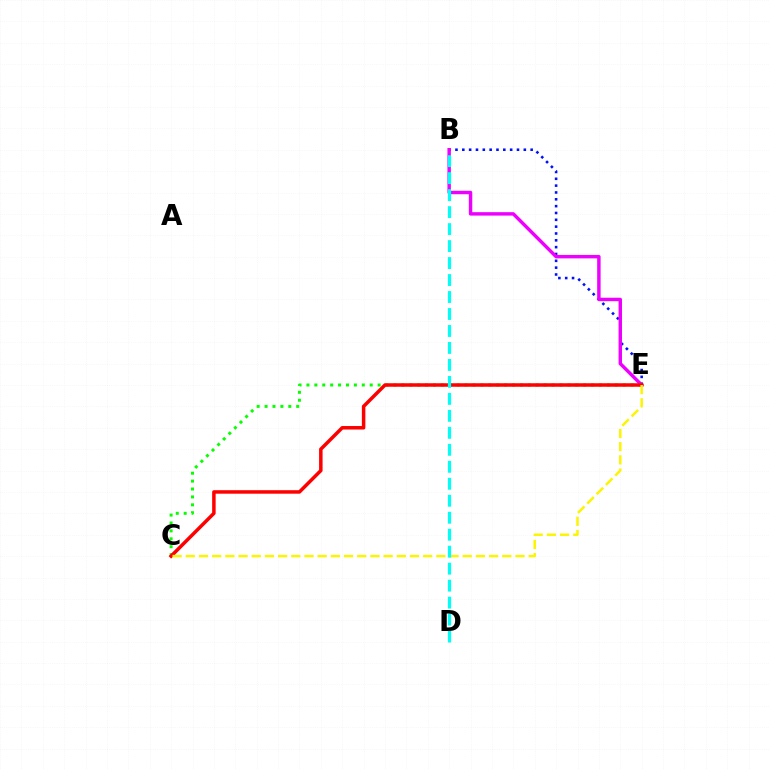{('B', 'E'): [{'color': '#0010ff', 'line_style': 'dotted', 'thickness': 1.86}, {'color': '#ee00ff', 'line_style': 'solid', 'thickness': 2.47}], ('C', 'E'): [{'color': '#08ff00', 'line_style': 'dotted', 'thickness': 2.15}, {'color': '#ff0000', 'line_style': 'solid', 'thickness': 2.52}, {'color': '#fcf500', 'line_style': 'dashed', 'thickness': 1.79}], ('B', 'D'): [{'color': '#00fff6', 'line_style': 'dashed', 'thickness': 2.31}]}